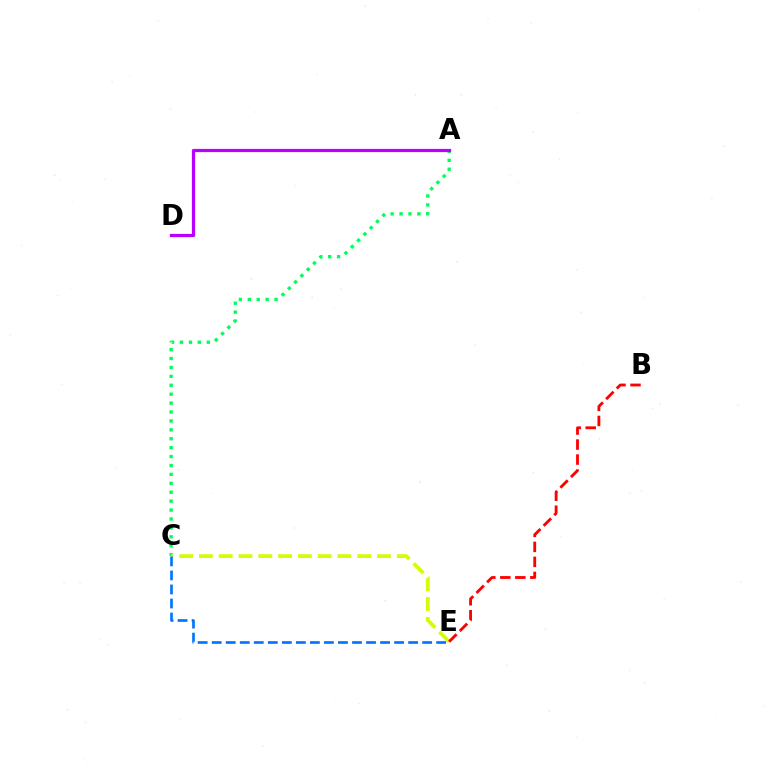{('A', 'C'): [{'color': '#00ff5c', 'line_style': 'dotted', 'thickness': 2.42}], ('A', 'D'): [{'color': '#b900ff', 'line_style': 'solid', 'thickness': 2.32}], ('C', 'E'): [{'color': '#d1ff00', 'line_style': 'dashed', 'thickness': 2.69}, {'color': '#0074ff', 'line_style': 'dashed', 'thickness': 1.91}], ('B', 'E'): [{'color': '#ff0000', 'line_style': 'dashed', 'thickness': 2.04}]}